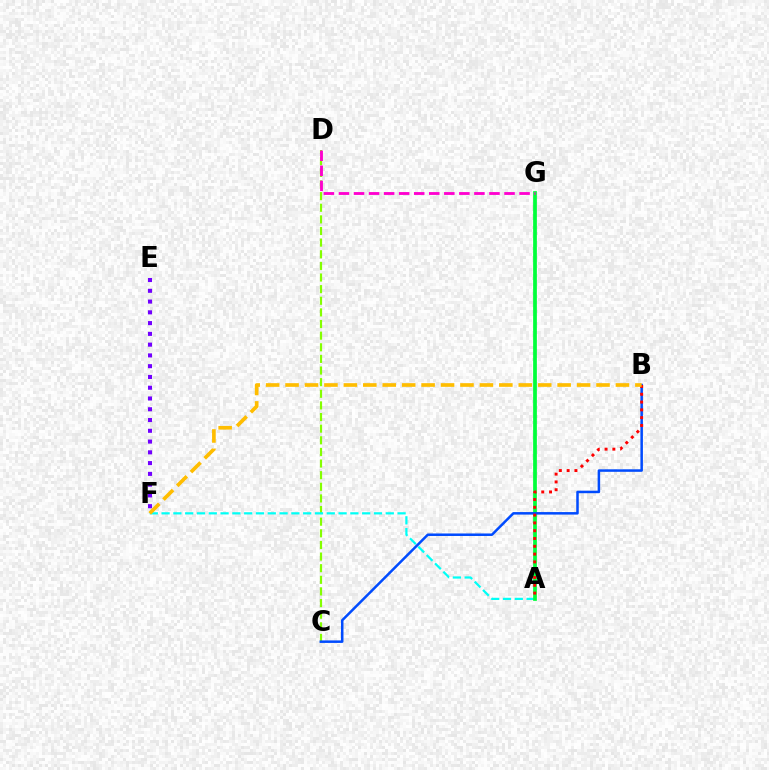{('C', 'D'): [{'color': '#84ff00', 'line_style': 'dashed', 'thickness': 1.58}], ('A', 'F'): [{'color': '#00fff6', 'line_style': 'dashed', 'thickness': 1.6}], ('A', 'G'): [{'color': '#00ff39', 'line_style': 'solid', 'thickness': 2.69}], ('D', 'G'): [{'color': '#ff00cf', 'line_style': 'dashed', 'thickness': 2.04}], ('B', 'C'): [{'color': '#004bff', 'line_style': 'solid', 'thickness': 1.81}], ('A', 'B'): [{'color': '#ff0000', 'line_style': 'dotted', 'thickness': 2.12}], ('B', 'F'): [{'color': '#ffbd00', 'line_style': 'dashed', 'thickness': 2.64}], ('E', 'F'): [{'color': '#7200ff', 'line_style': 'dotted', 'thickness': 2.93}]}